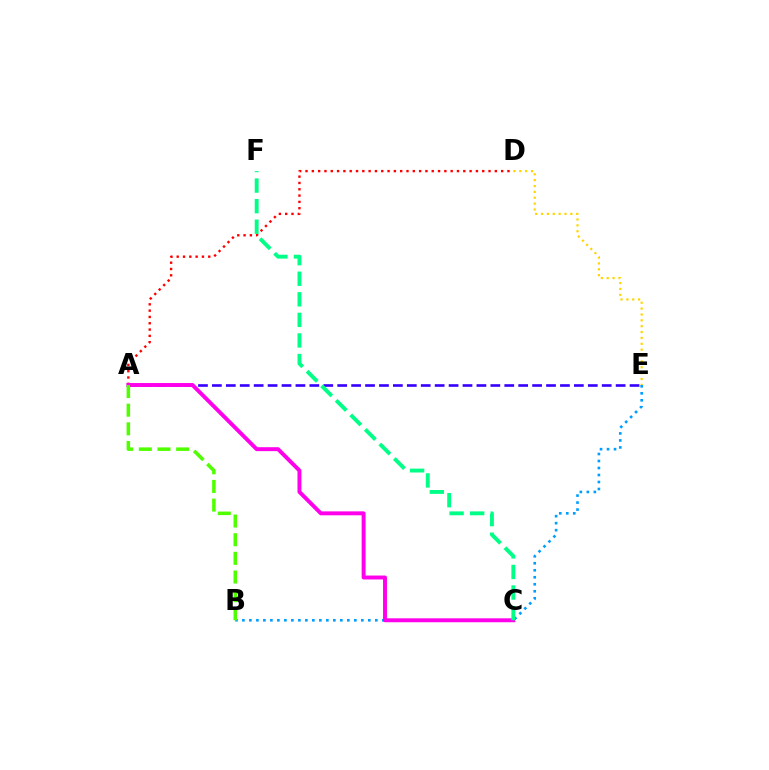{('A', 'E'): [{'color': '#3700ff', 'line_style': 'dashed', 'thickness': 1.89}], ('B', 'E'): [{'color': '#009eff', 'line_style': 'dotted', 'thickness': 1.9}], ('A', 'D'): [{'color': '#ff0000', 'line_style': 'dotted', 'thickness': 1.71}], ('D', 'E'): [{'color': '#ffd500', 'line_style': 'dotted', 'thickness': 1.59}], ('A', 'C'): [{'color': '#ff00ed', 'line_style': 'solid', 'thickness': 2.83}], ('C', 'F'): [{'color': '#00ff86', 'line_style': 'dashed', 'thickness': 2.79}], ('A', 'B'): [{'color': '#4fff00', 'line_style': 'dashed', 'thickness': 2.54}]}